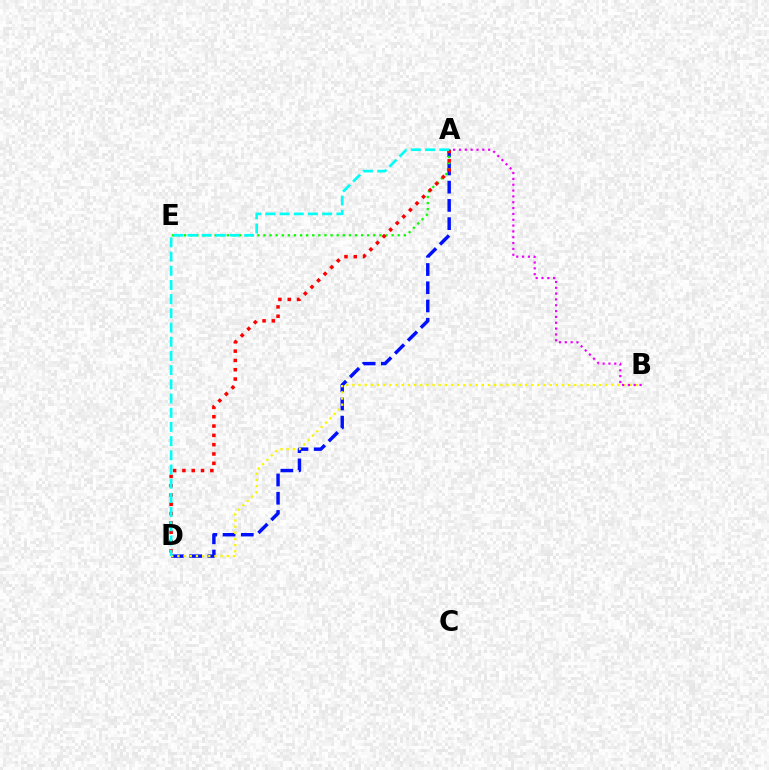{('A', 'D'): [{'color': '#0010ff', 'line_style': 'dashed', 'thickness': 2.48}, {'color': '#ff0000', 'line_style': 'dotted', 'thickness': 2.53}, {'color': '#00fff6', 'line_style': 'dashed', 'thickness': 1.93}], ('B', 'D'): [{'color': '#fcf500', 'line_style': 'dotted', 'thickness': 1.68}], ('A', 'E'): [{'color': '#08ff00', 'line_style': 'dotted', 'thickness': 1.66}], ('A', 'B'): [{'color': '#ee00ff', 'line_style': 'dotted', 'thickness': 1.58}]}